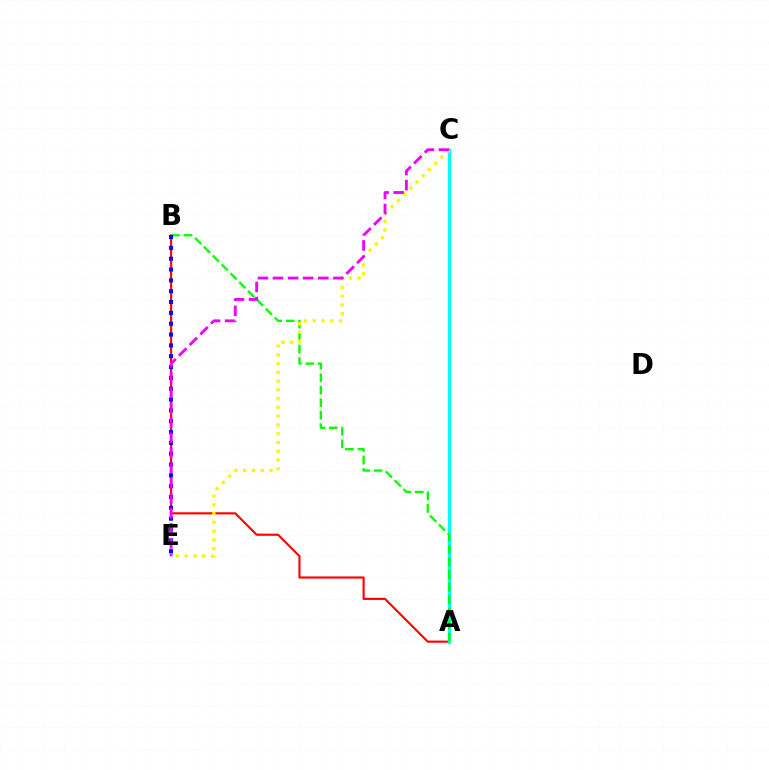{('A', 'B'): [{'color': '#ff0000', 'line_style': 'solid', 'thickness': 1.53}, {'color': '#08ff00', 'line_style': 'dashed', 'thickness': 1.7}], ('A', 'C'): [{'color': '#00fff6', 'line_style': 'solid', 'thickness': 2.41}], ('C', 'E'): [{'color': '#fcf500', 'line_style': 'dotted', 'thickness': 2.38}, {'color': '#ee00ff', 'line_style': 'dashed', 'thickness': 2.05}], ('B', 'E'): [{'color': '#0010ff', 'line_style': 'dotted', 'thickness': 2.94}]}